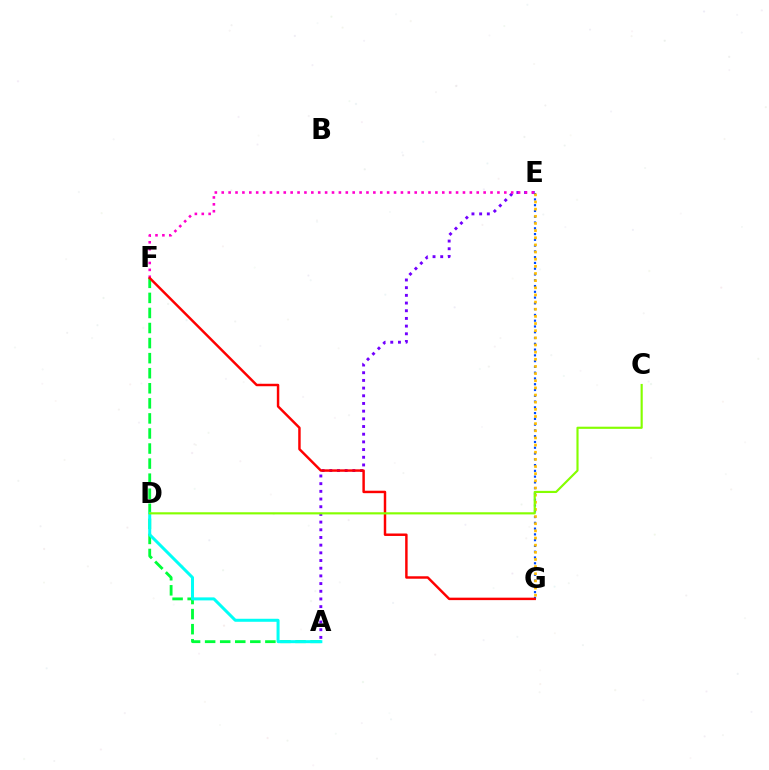{('A', 'F'): [{'color': '#00ff39', 'line_style': 'dashed', 'thickness': 2.05}], ('A', 'D'): [{'color': '#00fff6', 'line_style': 'solid', 'thickness': 2.17}], ('A', 'E'): [{'color': '#7200ff', 'line_style': 'dotted', 'thickness': 2.09}], ('E', 'G'): [{'color': '#004bff', 'line_style': 'dotted', 'thickness': 1.57}, {'color': '#ffbd00', 'line_style': 'dotted', 'thickness': 1.94}], ('E', 'F'): [{'color': '#ff00cf', 'line_style': 'dotted', 'thickness': 1.87}], ('F', 'G'): [{'color': '#ff0000', 'line_style': 'solid', 'thickness': 1.77}], ('C', 'D'): [{'color': '#84ff00', 'line_style': 'solid', 'thickness': 1.55}]}